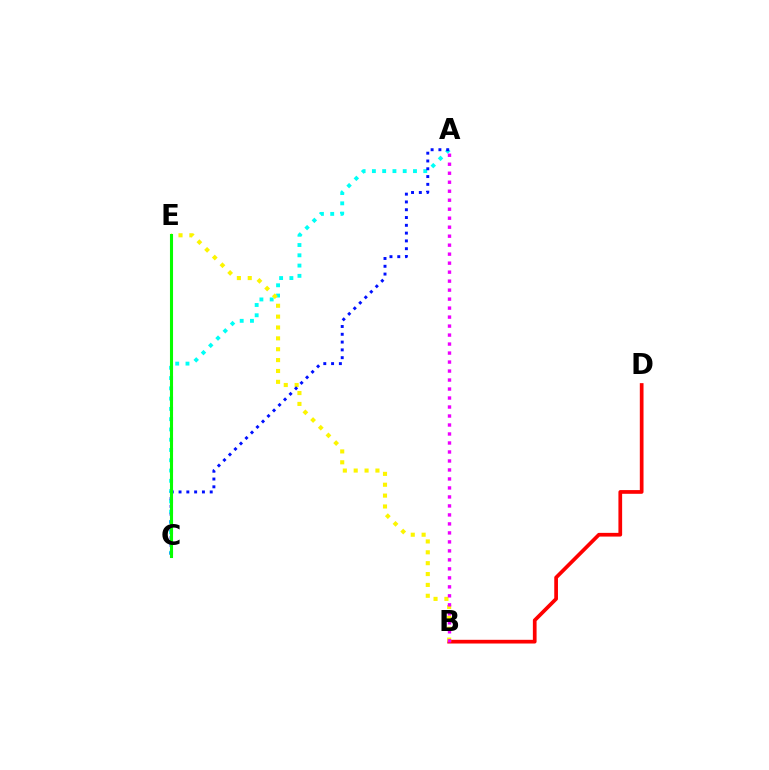{('B', 'D'): [{'color': '#ff0000', 'line_style': 'solid', 'thickness': 2.67}], ('A', 'C'): [{'color': '#00fff6', 'line_style': 'dotted', 'thickness': 2.79}, {'color': '#0010ff', 'line_style': 'dotted', 'thickness': 2.12}], ('B', 'E'): [{'color': '#fcf500', 'line_style': 'dotted', 'thickness': 2.95}], ('C', 'E'): [{'color': '#08ff00', 'line_style': 'solid', 'thickness': 2.22}], ('A', 'B'): [{'color': '#ee00ff', 'line_style': 'dotted', 'thickness': 2.44}]}